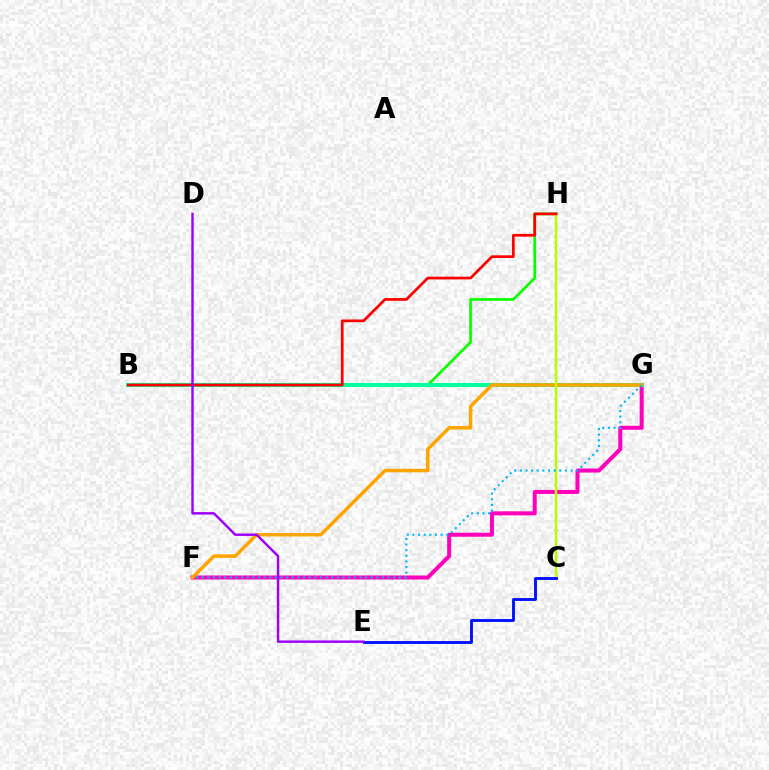{('B', 'H'): [{'color': '#08ff00', 'line_style': 'solid', 'thickness': 1.94}, {'color': '#ff0000', 'line_style': 'solid', 'thickness': 1.97}], ('F', 'G'): [{'color': '#ff00bd', 'line_style': 'solid', 'thickness': 2.9}, {'color': '#ffa500', 'line_style': 'solid', 'thickness': 2.52}, {'color': '#00b5ff', 'line_style': 'dotted', 'thickness': 1.53}], ('B', 'G'): [{'color': '#00ff9d', 'line_style': 'solid', 'thickness': 2.94}], ('C', 'H'): [{'color': '#b3ff00', 'line_style': 'solid', 'thickness': 1.78}], ('C', 'E'): [{'color': '#0010ff', 'line_style': 'solid', 'thickness': 2.07}], ('D', 'E'): [{'color': '#9b00ff', 'line_style': 'solid', 'thickness': 1.74}]}